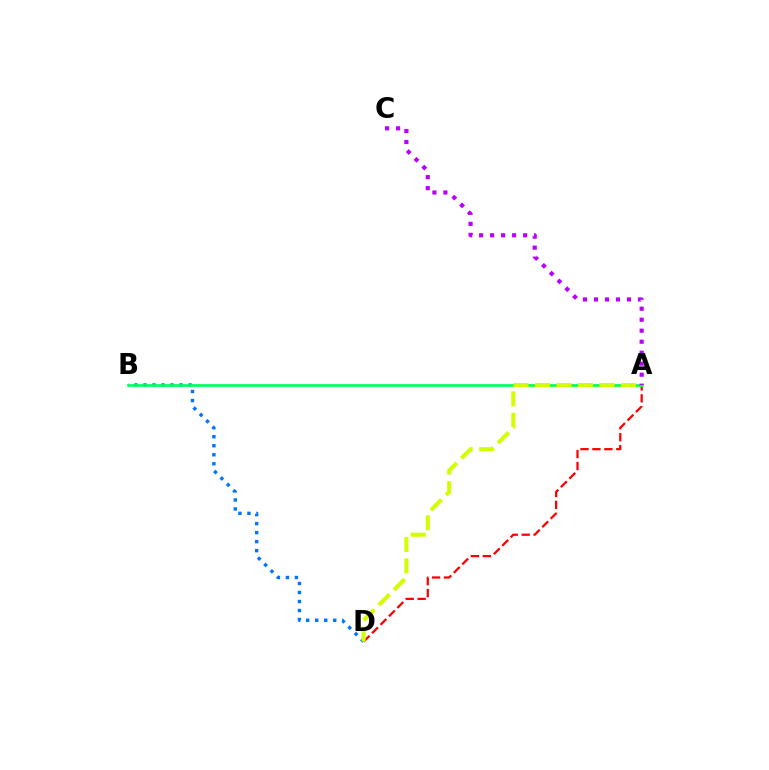{('A', 'D'): [{'color': '#ff0000', 'line_style': 'dashed', 'thickness': 1.62}, {'color': '#d1ff00', 'line_style': 'dashed', 'thickness': 2.92}], ('B', 'D'): [{'color': '#0074ff', 'line_style': 'dotted', 'thickness': 2.45}], ('A', 'B'): [{'color': '#00ff5c', 'line_style': 'solid', 'thickness': 1.95}], ('A', 'C'): [{'color': '#b900ff', 'line_style': 'dotted', 'thickness': 2.99}]}